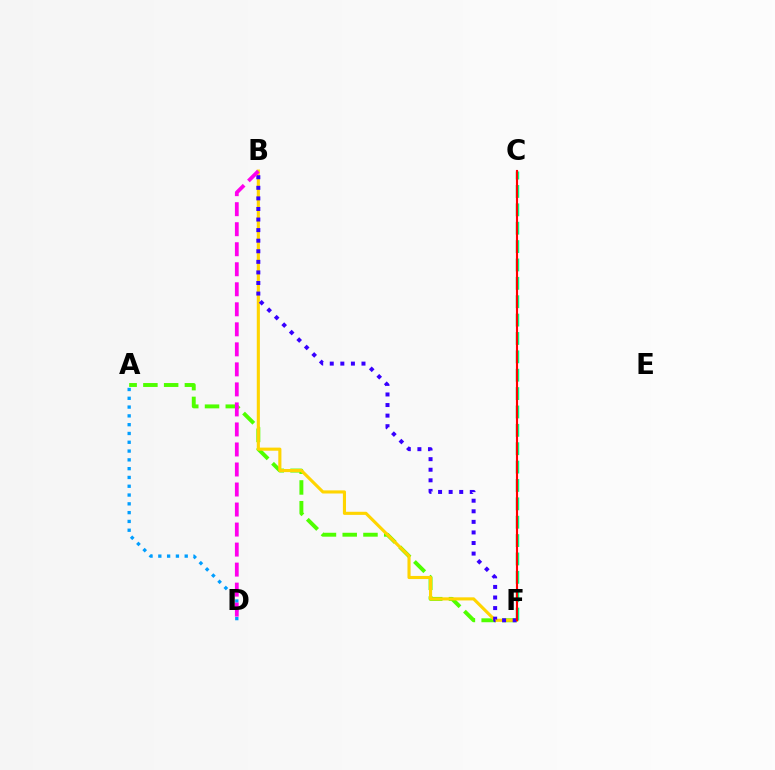{('A', 'F'): [{'color': '#4fff00', 'line_style': 'dashed', 'thickness': 2.82}], ('A', 'D'): [{'color': '#009eff', 'line_style': 'dotted', 'thickness': 2.39}], ('B', 'F'): [{'color': '#ffd500', 'line_style': 'solid', 'thickness': 2.24}, {'color': '#3700ff', 'line_style': 'dotted', 'thickness': 2.87}], ('C', 'F'): [{'color': '#00ff86', 'line_style': 'dashed', 'thickness': 2.5}, {'color': '#ff0000', 'line_style': 'solid', 'thickness': 1.53}], ('B', 'D'): [{'color': '#ff00ed', 'line_style': 'dashed', 'thickness': 2.72}]}